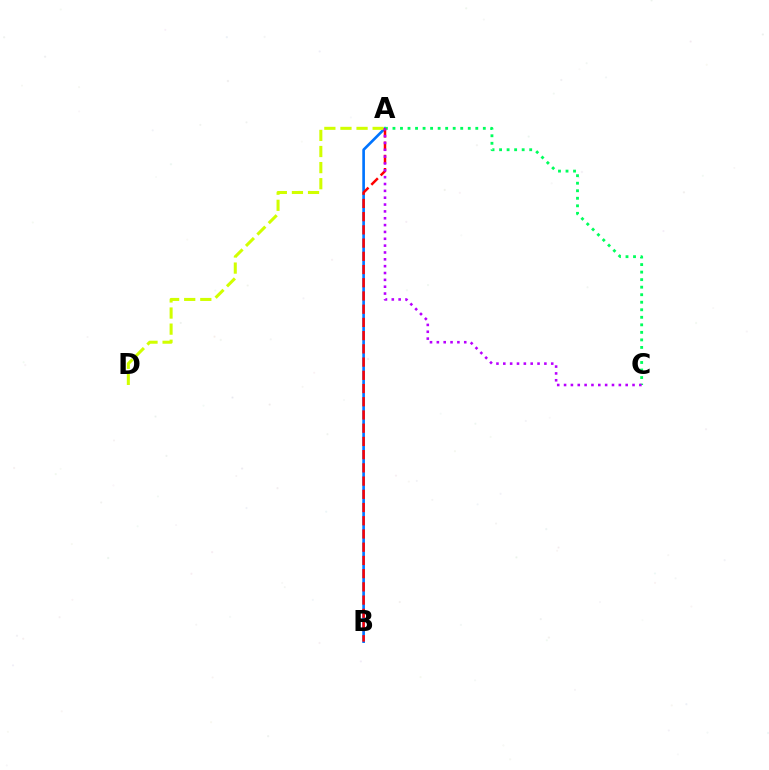{('A', 'B'): [{'color': '#0074ff', 'line_style': 'solid', 'thickness': 1.91}, {'color': '#ff0000', 'line_style': 'dashed', 'thickness': 1.8}], ('A', 'C'): [{'color': '#00ff5c', 'line_style': 'dotted', 'thickness': 2.05}, {'color': '#b900ff', 'line_style': 'dotted', 'thickness': 1.86}], ('A', 'D'): [{'color': '#d1ff00', 'line_style': 'dashed', 'thickness': 2.19}]}